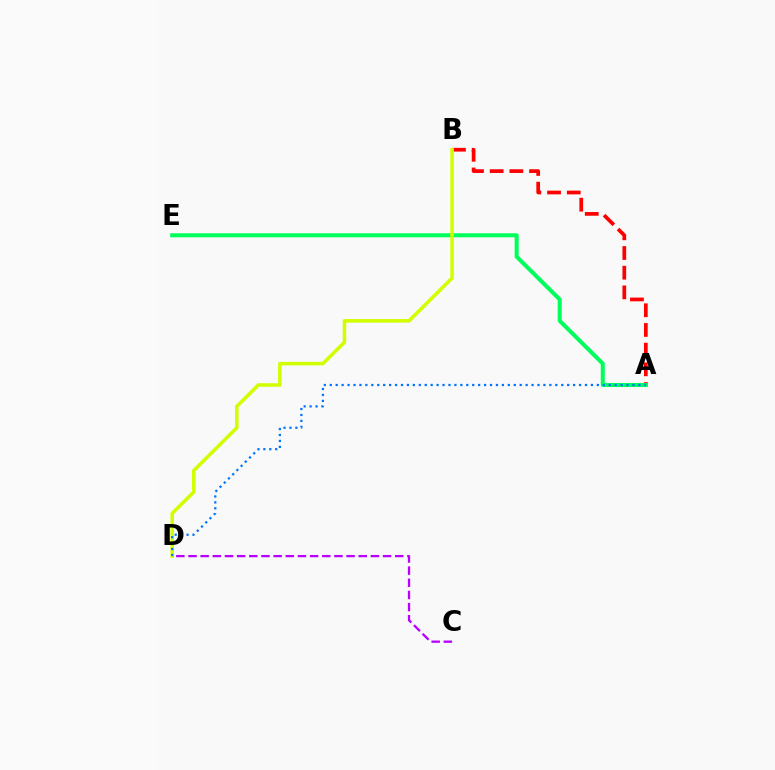{('A', 'B'): [{'color': '#ff0000', 'line_style': 'dashed', 'thickness': 2.68}], ('C', 'D'): [{'color': '#b900ff', 'line_style': 'dashed', 'thickness': 1.65}], ('A', 'E'): [{'color': '#00ff5c', 'line_style': 'solid', 'thickness': 2.91}], ('B', 'D'): [{'color': '#d1ff00', 'line_style': 'solid', 'thickness': 2.56}], ('A', 'D'): [{'color': '#0074ff', 'line_style': 'dotted', 'thickness': 1.61}]}